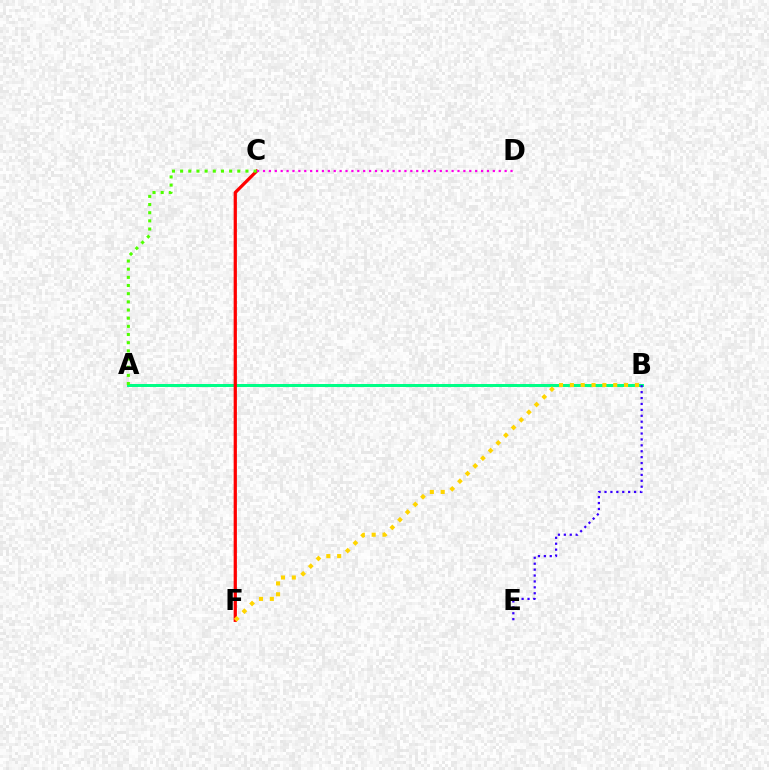{('A', 'B'): [{'color': '#009eff', 'line_style': 'dashed', 'thickness': 1.84}, {'color': '#00ff86', 'line_style': 'solid', 'thickness': 2.14}], ('C', 'F'): [{'color': '#ff0000', 'line_style': 'solid', 'thickness': 2.33}], ('C', 'D'): [{'color': '#ff00ed', 'line_style': 'dotted', 'thickness': 1.6}], ('B', 'F'): [{'color': '#ffd500', 'line_style': 'dotted', 'thickness': 2.95}], ('B', 'E'): [{'color': '#3700ff', 'line_style': 'dotted', 'thickness': 1.61}], ('A', 'C'): [{'color': '#4fff00', 'line_style': 'dotted', 'thickness': 2.22}]}